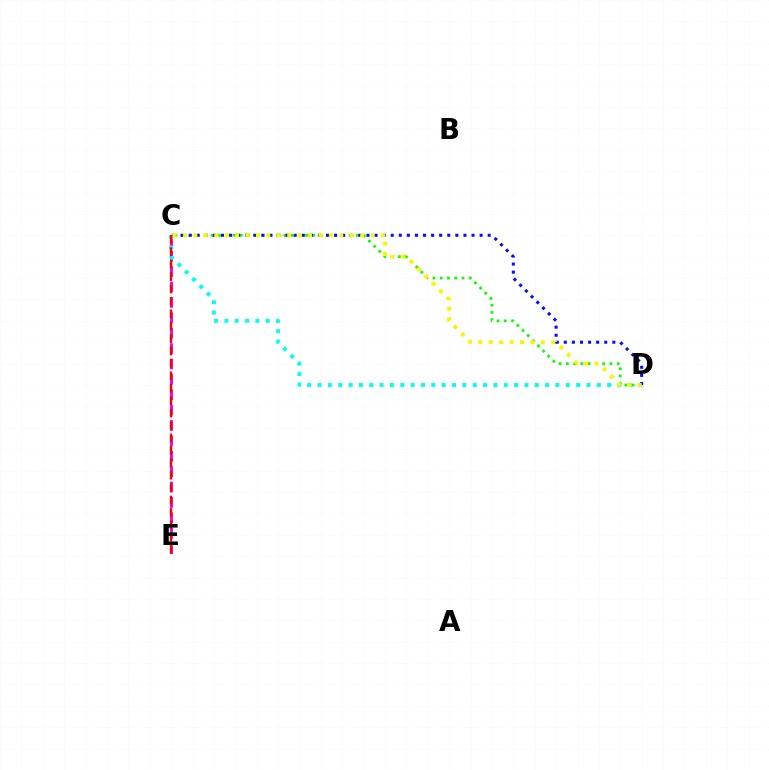{('C', 'E'): [{'color': '#ee00ff', 'line_style': 'dashed', 'thickness': 2.09}, {'color': '#ff0000', 'line_style': 'dashed', 'thickness': 1.69}], ('C', 'D'): [{'color': '#08ff00', 'line_style': 'dotted', 'thickness': 1.97}, {'color': '#00fff6', 'line_style': 'dotted', 'thickness': 2.81}, {'color': '#0010ff', 'line_style': 'dotted', 'thickness': 2.2}, {'color': '#fcf500', 'line_style': 'dotted', 'thickness': 2.83}]}